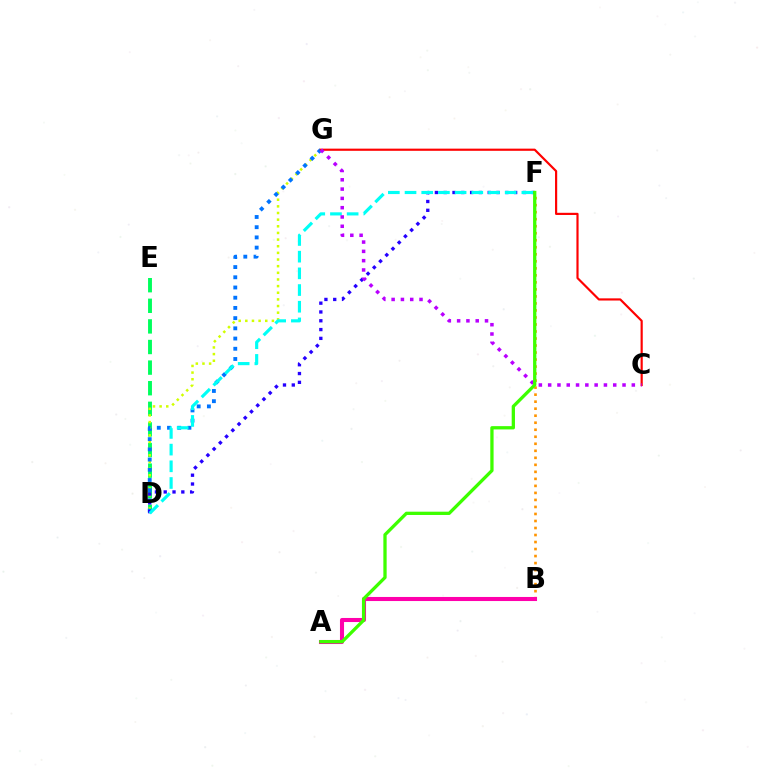{('D', 'E'): [{'color': '#00ff5c', 'line_style': 'dashed', 'thickness': 2.8}], ('B', 'F'): [{'color': '#ff9400', 'line_style': 'dotted', 'thickness': 1.91}], ('D', 'G'): [{'color': '#d1ff00', 'line_style': 'dotted', 'thickness': 1.81}, {'color': '#0074ff', 'line_style': 'dotted', 'thickness': 2.77}], ('A', 'B'): [{'color': '#ff00ac', 'line_style': 'solid', 'thickness': 2.93}], ('D', 'F'): [{'color': '#2500ff', 'line_style': 'dotted', 'thickness': 2.39}, {'color': '#00fff6', 'line_style': 'dashed', 'thickness': 2.27}], ('C', 'G'): [{'color': '#ff0000', 'line_style': 'solid', 'thickness': 1.57}, {'color': '#b900ff', 'line_style': 'dotted', 'thickness': 2.53}], ('A', 'F'): [{'color': '#3dff00', 'line_style': 'solid', 'thickness': 2.37}]}